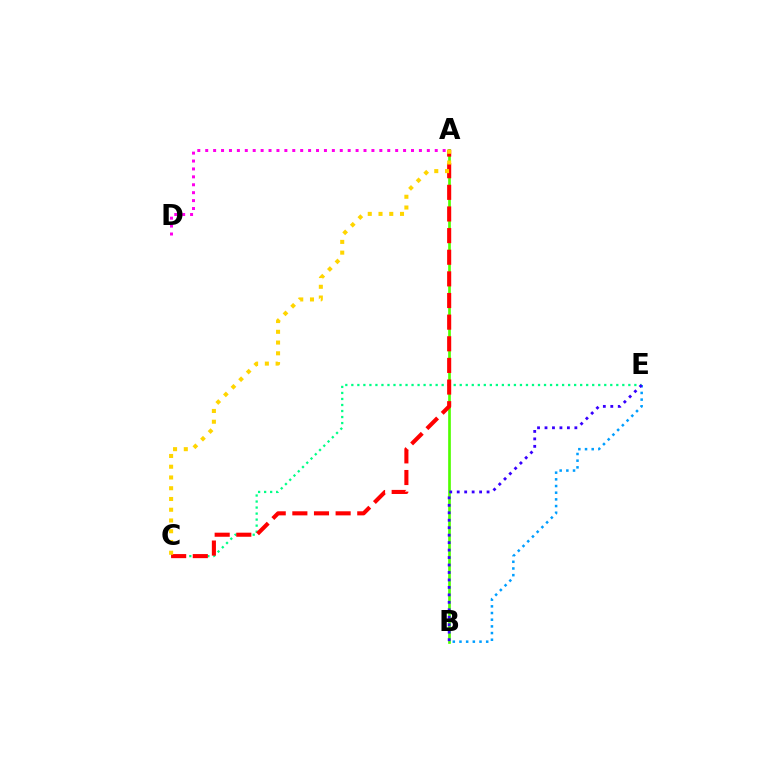{('A', 'D'): [{'color': '#ff00ed', 'line_style': 'dotted', 'thickness': 2.15}], ('C', 'E'): [{'color': '#00ff86', 'line_style': 'dotted', 'thickness': 1.64}], ('A', 'B'): [{'color': '#4fff00', 'line_style': 'solid', 'thickness': 1.93}], ('B', 'E'): [{'color': '#009eff', 'line_style': 'dotted', 'thickness': 1.81}, {'color': '#3700ff', 'line_style': 'dotted', 'thickness': 2.03}], ('A', 'C'): [{'color': '#ff0000', 'line_style': 'dashed', 'thickness': 2.94}, {'color': '#ffd500', 'line_style': 'dotted', 'thickness': 2.92}]}